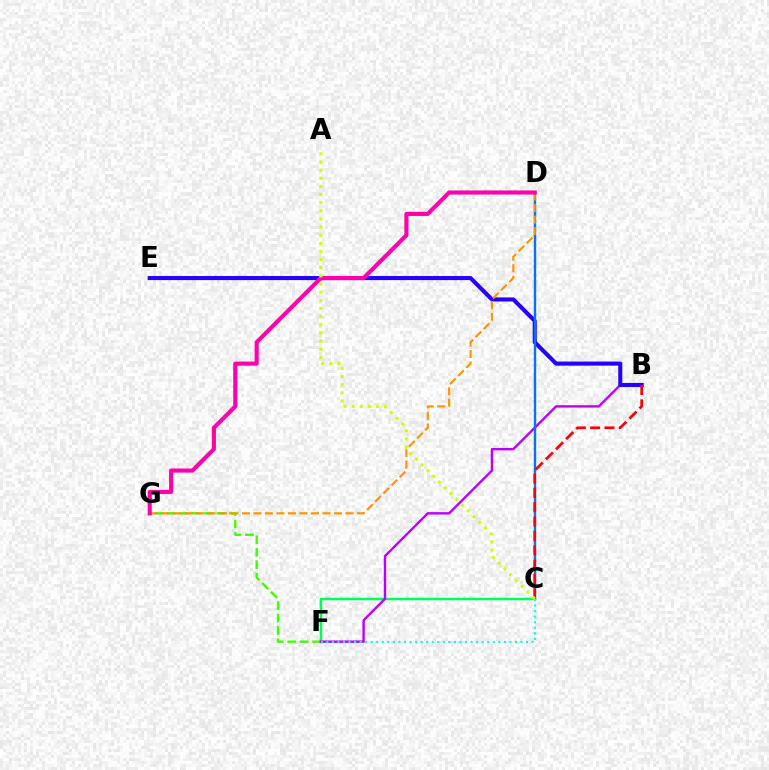{('C', 'F'): [{'color': '#00ff5c', 'line_style': 'solid', 'thickness': 1.79}, {'color': '#00fff6', 'line_style': 'dotted', 'thickness': 1.51}], ('F', 'G'): [{'color': '#3dff00', 'line_style': 'dashed', 'thickness': 1.69}], ('B', 'F'): [{'color': '#b900ff', 'line_style': 'solid', 'thickness': 1.73}], ('B', 'E'): [{'color': '#2500ff', 'line_style': 'solid', 'thickness': 2.94}], ('C', 'D'): [{'color': '#0074ff', 'line_style': 'solid', 'thickness': 1.75}], ('D', 'G'): [{'color': '#ff9400', 'line_style': 'dashed', 'thickness': 1.56}, {'color': '#ff00ac', 'line_style': 'solid', 'thickness': 2.96}], ('B', 'C'): [{'color': '#ff0000', 'line_style': 'dashed', 'thickness': 1.95}], ('A', 'C'): [{'color': '#d1ff00', 'line_style': 'dotted', 'thickness': 2.21}]}